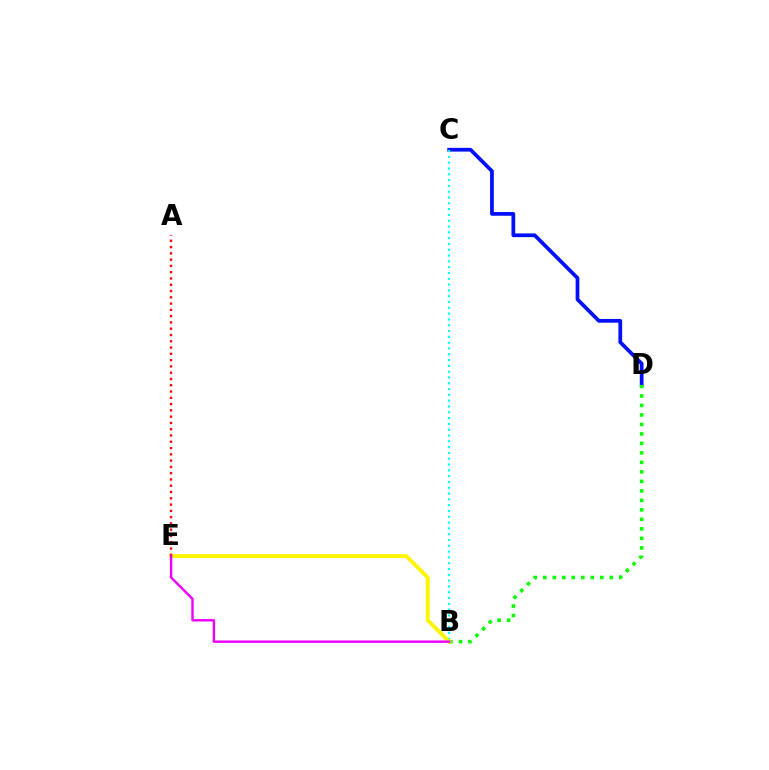{('C', 'D'): [{'color': '#0010ff', 'line_style': 'solid', 'thickness': 2.69}], ('B', 'C'): [{'color': '#00fff6', 'line_style': 'dotted', 'thickness': 1.58}], ('B', 'D'): [{'color': '#08ff00', 'line_style': 'dotted', 'thickness': 2.58}], ('B', 'E'): [{'color': '#fcf500', 'line_style': 'solid', 'thickness': 2.78}, {'color': '#ee00ff', 'line_style': 'solid', 'thickness': 1.74}], ('A', 'E'): [{'color': '#ff0000', 'line_style': 'dotted', 'thickness': 1.71}]}